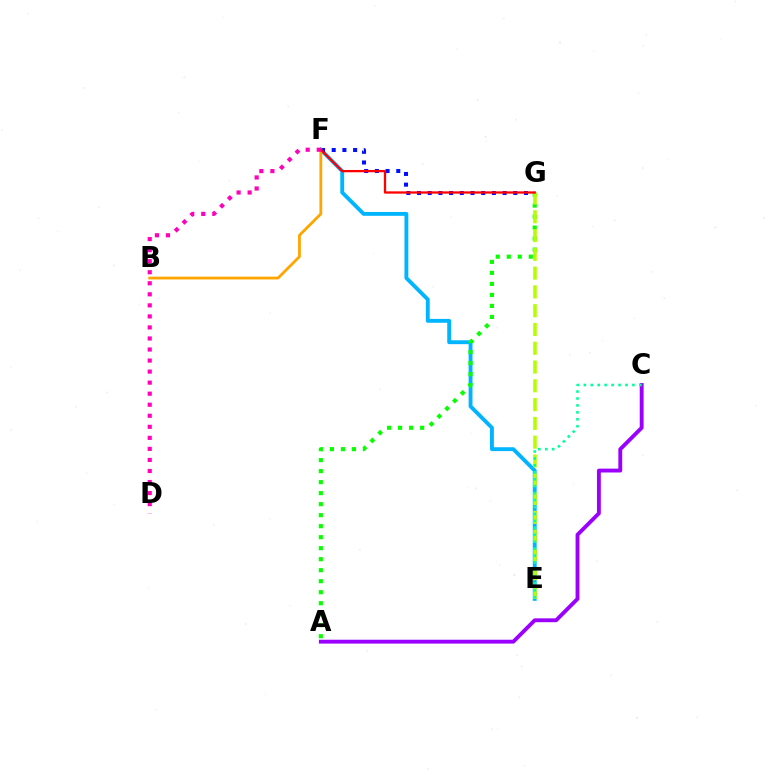{('E', 'F'): [{'color': '#00b5ff', 'line_style': 'solid', 'thickness': 2.78}], ('F', 'G'): [{'color': '#0010ff', 'line_style': 'dotted', 'thickness': 2.91}, {'color': '#ff0000', 'line_style': 'solid', 'thickness': 1.65}], ('A', 'G'): [{'color': '#08ff00', 'line_style': 'dotted', 'thickness': 2.99}], ('A', 'C'): [{'color': '#9b00ff', 'line_style': 'solid', 'thickness': 2.78}], ('E', 'G'): [{'color': '#b3ff00', 'line_style': 'dashed', 'thickness': 2.55}], ('B', 'F'): [{'color': '#ffa500', 'line_style': 'solid', 'thickness': 2.01}], ('C', 'E'): [{'color': '#00ff9d', 'line_style': 'dotted', 'thickness': 1.89}], ('D', 'F'): [{'color': '#ff00bd', 'line_style': 'dotted', 'thickness': 3.0}]}